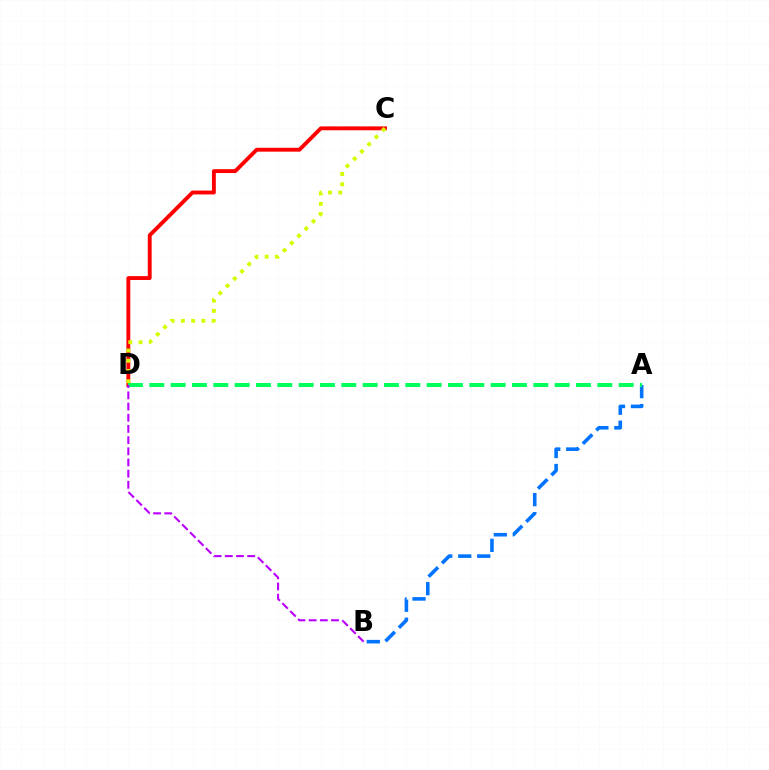{('C', 'D'): [{'color': '#ff0000', 'line_style': 'solid', 'thickness': 2.79}, {'color': '#d1ff00', 'line_style': 'dotted', 'thickness': 2.78}], ('A', 'B'): [{'color': '#0074ff', 'line_style': 'dashed', 'thickness': 2.58}], ('A', 'D'): [{'color': '#00ff5c', 'line_style': 'dashed', 'thickness': 2.9}], ('B', 'D'): [{'color': '#b900ff', 'line_style': 'dashed', 'thickness': 1.52}]}